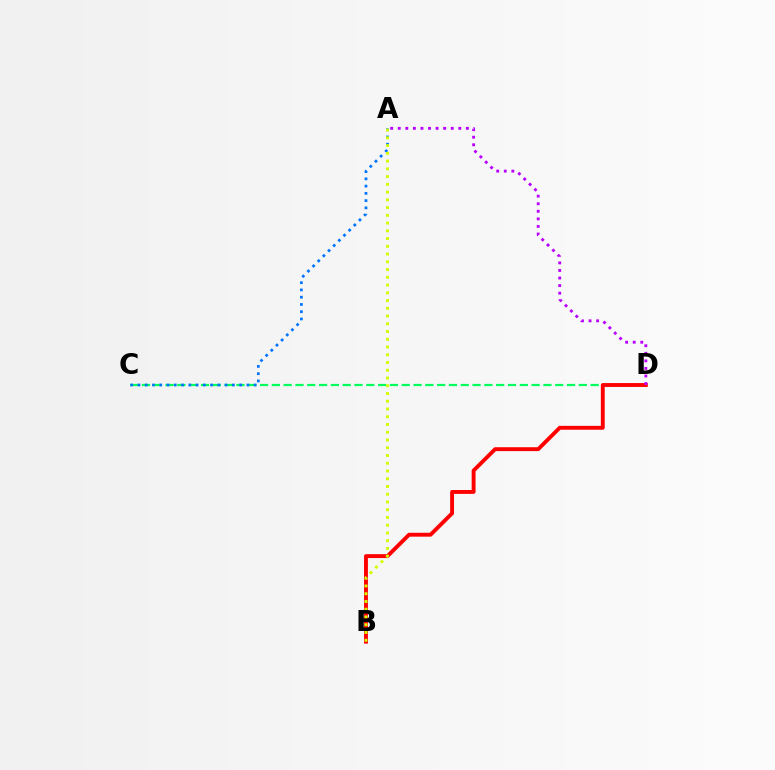{('C', 'D'): [{'color': '#00ff5c', 'line_style': 'dashed', 'thickness': 1.6}], ('A', 'C'): [{'color': '#0074ff', 'line_style': 'dotted', 'thickness': 1.97}], ('B', 'D'): [{'color': '#ff0000', 'line_style': 'solid', 'thickness': 2.8}], ('A', 'D'): [{'color': '#b900ff', 'line_style': 'dotted', 'thickness': 2.06}], ('A', 'B'): [{'color': '#d1ff00', 'line_style': 'dotted', 'thickness': 2.1}]}